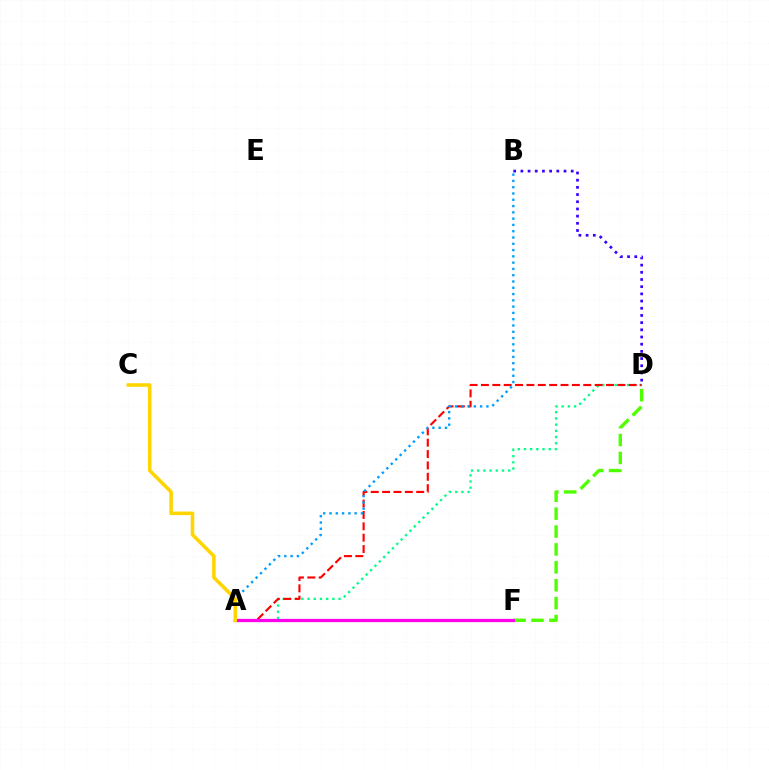{('A', 'D'): [{'color': '#00ff86', 'line_style': 'dotted', 'thickness': 1.68}, {'color': '#ff0000', 'line_style': 'dashed', 'thickness': 1.54}], ('B', 'D'): [{'color': '#3700ff', 'line_style': 'dotted', 'thickness': 1.95}], ('D', 'F'): [{'color': '#4fff00', 'line_style': 'dashed', 'thickness': 2.43}], ('A', 'B'): [{'color': '#009eff', 'line_style': 'dotted', 'thickness': 1.71}], ('A', 'F'): [{'color': '#ff00ed', 'line_style': 'solid', 'thickness': 2.35}], ('A', 'C'): [{'color': '#ffd500', 'line_style': 'solid', 'thickness': 2.57}]}